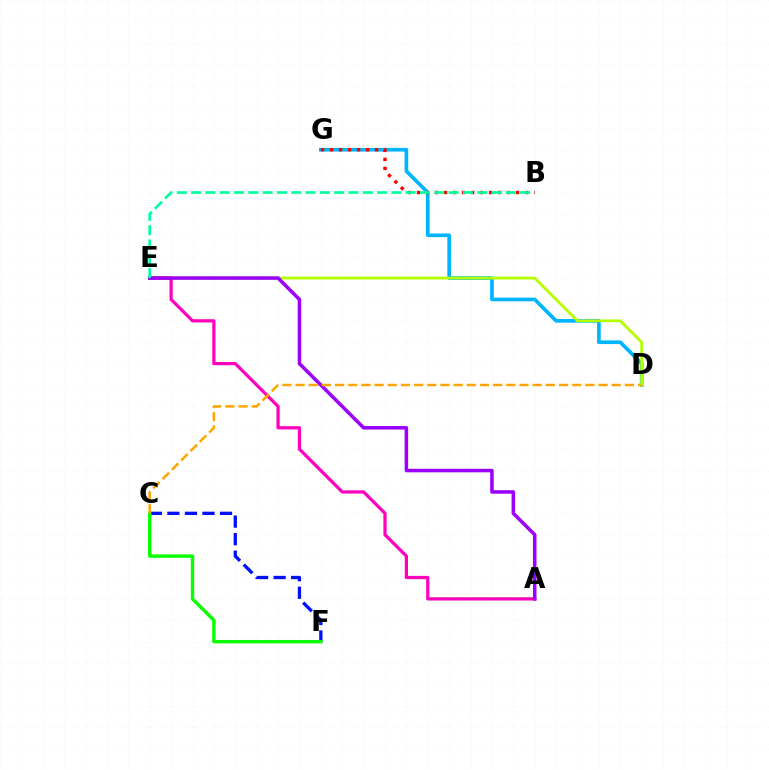{('C', 'F'): [{'color': '#0010ff', 'line_style': 'dashed', 'thickness': 2.38}, {'color': '#08ff00', 'line_style': 'solid', 'thickness': 2.46}], ('D', 'G'): [{'color': '#00b5ff', 'line_style': 'solid', 'thickness': 2.65}], ('B', 'G'): [{'color': '#ff0000', 'line_style': 'dotted', 'thickness': 2.45}], ('D', 'E'): [{'color': '#b3ff00', 'line_style': 'solid', 'thickness': 2.02}], ('A', 'E'): [{'color': '#ff00bd', 'line_style': 'solid', 'thickness': 2.33}, {'color': '#9b00ff', 'line_style': 'solid', 'thickness': 2.54}], ('B', 'E'): [{'color': '#00ff9d', 'line_style': 'dashed', 'thickness': 1.94}], ('C', 'D'): [{'color': '#ffa500', 'line_style': 'dashed', 'thickness': 1.79}]}